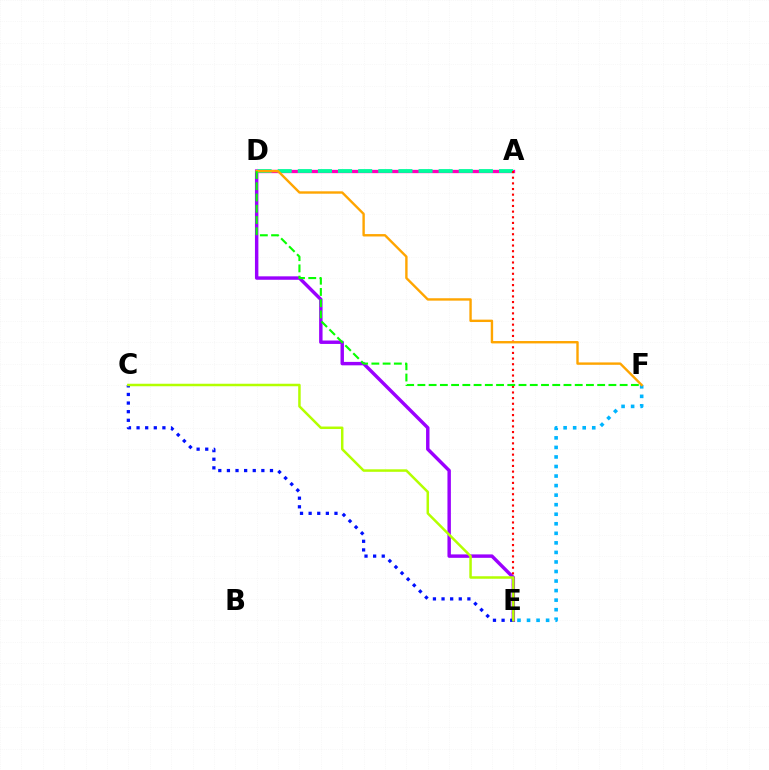{('D', 'E'): [{'color': '#9b00ff', 'line_style': 'solid', 'thickness': 2.47}], ('A', 'D'): [{'color': '#ff00bd', 'line_style': 'solid', 'thickness': 2.39}, {'color': '#00ff9d', 'line_style': 'dashed', 'thickness': 2.73}], ('C', 'E'): [{'color': '#0010ff', 'line_style': 'dotted', 'thickness': 2.34}, {'color': '#b3ff00', 'line_style': 'solid', 'thickness': 1.8}], ('A', 'E'): [{'color': '#ff0000', 'line_style': 'dotted', 'thickness': 1.54}], ('E', 'F'): [{'color': '#00b5ff', 'line_style': 'dotted', 'thickness': 2.59}], ('D', 'F'): [{'color': '#ffa500', 'line_style': 'solid', 'thickness': 1.72}, {'color': '#08ff00', 'line_style': 'dashed', 'thickness': 1.53}]}